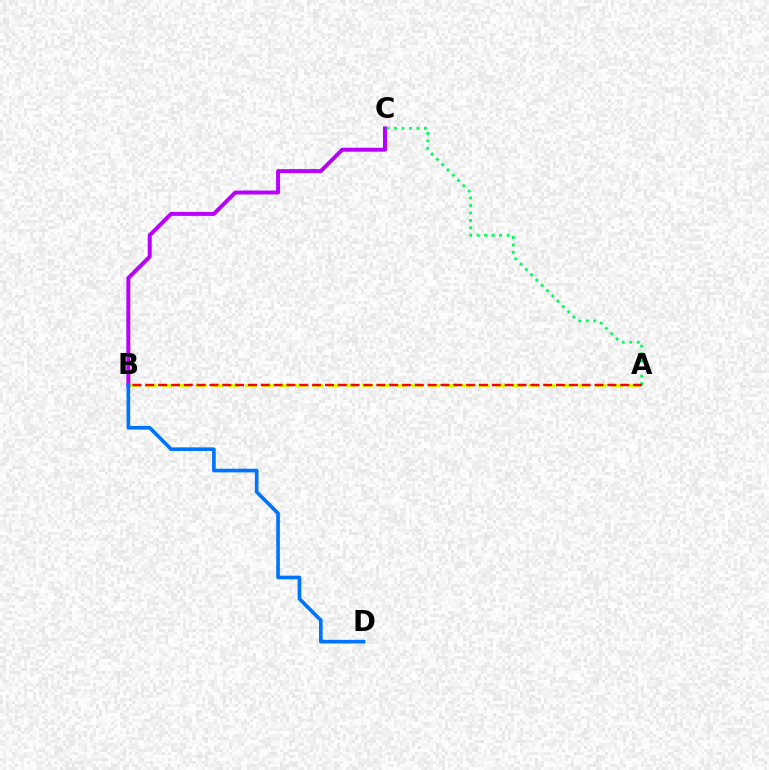{('A', 'B'): [{'color': '#d1ff00', 'line_style': 'dashed', 'thickness': 2.26}, {'color': '#ff0000', 'line_style': 'dashed', 'thickness': 1.74}], ('B', 'C'): [{'color': '#b900ff', 'line_style': 'solid', 'thickness': 2.86}], ('A', 'C'): [{'color': '#00ff5c', 'line_style': 'dotted', 'thickness': 2.03}], ('B', 'D'): [{'color': '#0074ff', 'line_style': 'solid', 'thickness': 2.63}]}